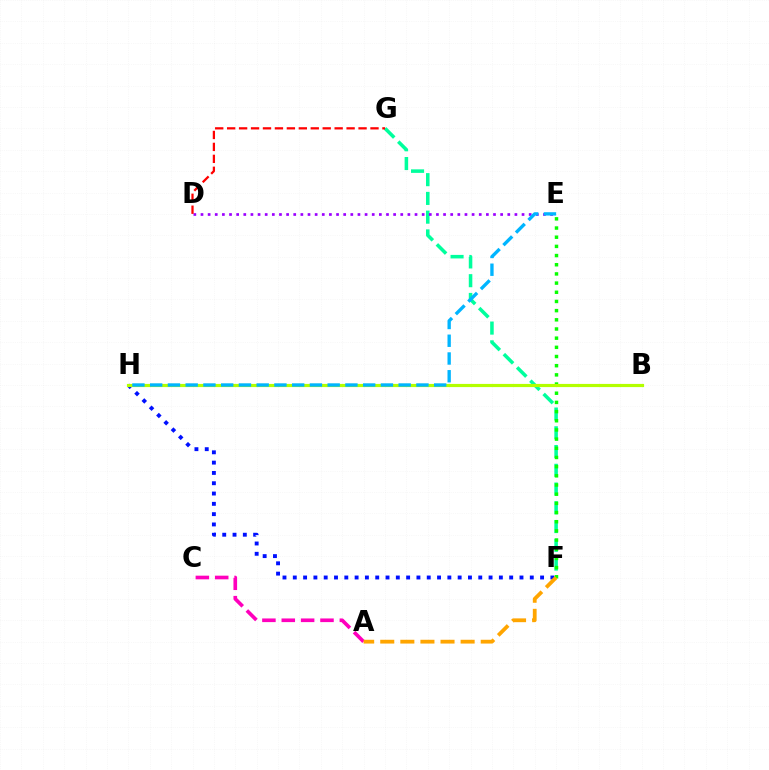{('F', 'H'): [{'color': '#0010ff', 'line_style': 'dotted', 'thickness': 2.8}], ('F', 'G'): [{'color': '#00ff9d', 'line_style': 'dashed', 'thickness': 2.55}], ('A', 'C'): [{'color': '#ff00bd', 'line_style': 'dashed', 'thickness': 2.63}], ('D', 'E'): [{'color': '#9b00ff', 'line_style': 'dotted', 'thickness': 1.94}], ('E', 'F'): [{'color': '#08ff00', 'line_style': 'dotted', 'thickness': 2.49}], ('D', 'G'): [{'color': '#ff0000', 'line_style': 'dashed', 'thickness': 1.62}], ('B', 'H'): [{'color': '#b3ff00', 'line_style': 'solid', 'thickness': 2.28}], ('A', 'F'): [{'color': '#ffa500', 'line_style': 'dashed', 'thickness': 2.73}], ('E', 'H'): [{'color': '#00b5ff', 'line_style': 'dashed', 'thickness': 2.41}]}